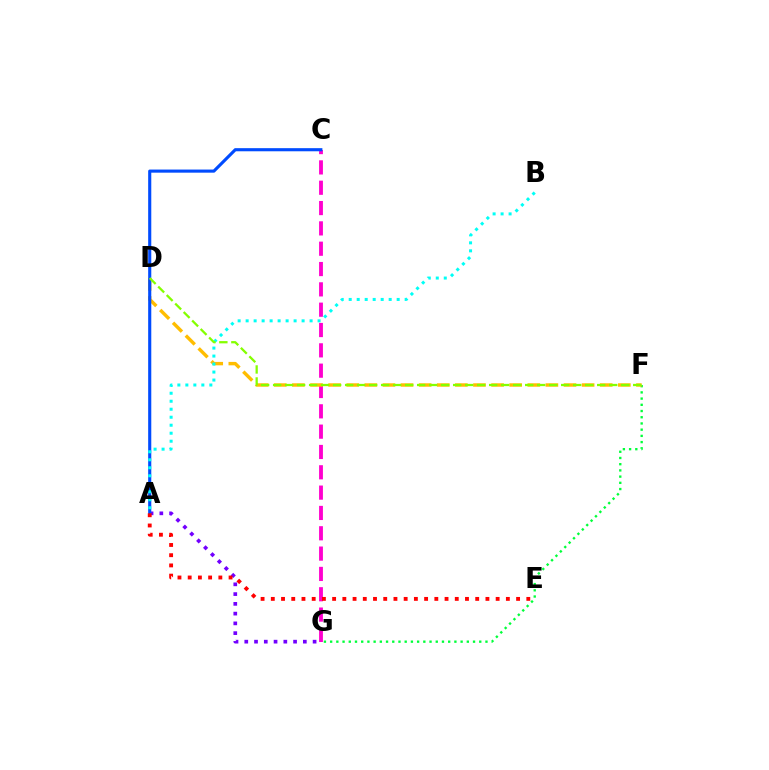{('C', 'G'): [{'color': '#ff00cf', 'line_style': 'dashed', 'thickness': 2.76}], ('F', 'G'): [{'color': '#00ff39', 'line_style': 'dotted', 'thickness': 1.69}], ('D', 'F'): [{'color': '#ffbd00', 'line_style': 'dashed', 'thickness': 2.46}, {'color': '#84ff00', 'line_style': 'dashed', 'thickness': 1.63}], ('A', 'G'): [{'color': '#7200ff', 'line_style': 'dotted', 'thickness': 2.65}], ('A', 'C'): [{'color': '#004bff', 'line_style': 'solid', 'thickness': 2.24}], ('A', 'B'): [{'color': '#00fff6', 'line_style': 'dotted', 'thickness': 2.17}], ('A', 'E'): [{'color': '#ff0000', 'line_style': 'dotted', 'thickness': 2.78}]}